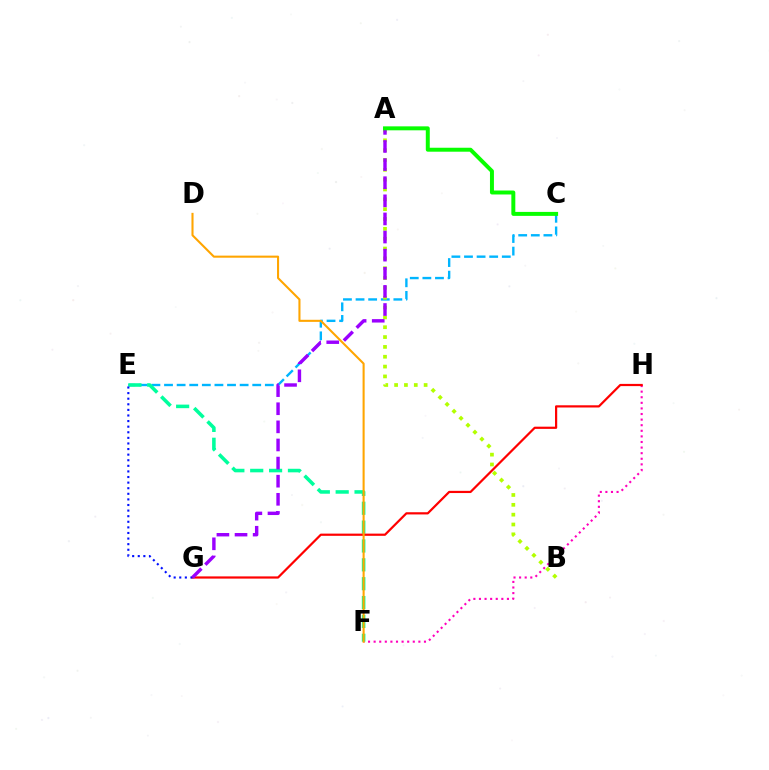{('F', 'H'): [{'color': '#ff00bd', 'line_style': 'dotted', 'thickness': 1.52}], ('C', 'E'): [{'color': '#00b5ff', 'line_style': 'dashed', 'thickness': 1.71}], ('E', 'F'): [{'color': '#00ff9d', 'line_style': 'dashed', 'thickness': 2.56}], ('G', 'H'): [{'color': '#ff0000', 'line_style': 'solid', 'thickness': 1.59}], ('E', 'G'): [{'color': '#0010ff', 'line_style': 'dotted', 'thickness': 1.52}], ('A', 'B'): [{'color': '#b3ff00', 'line_style': 'dotted', 'thickness': 2.67}], ('D', 'F'): [{'color': '#ffa500', 'line_style': 'solid', 'thickness': 1.5}], ('A', 'G'): [{'color': '#9b00ff', 'line_style': 'dashed', 'thickness': 2.46}], ('A', 'C'): [{'color': '#08ff00', 'line_style': 'solid', 'thickness': 2.85}]}